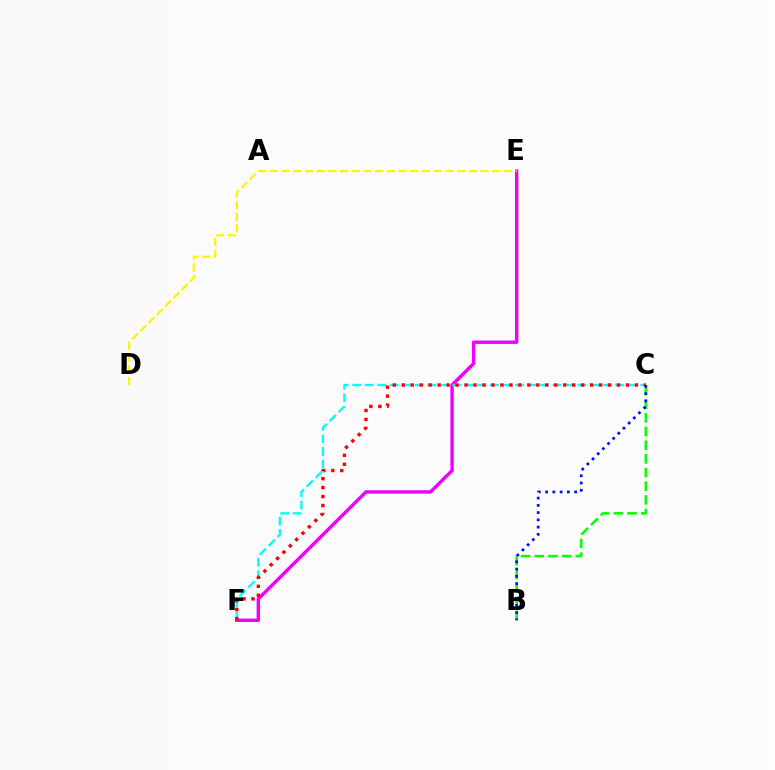{('B', 'C'): [{'color': '#08ff00', 'line_style': 'dashed', 'thickness': 1.86}, {'color': '#0010ff', 'line_style': 'dotted', 'thickness': 1.97}], ('E', 'F'): [{'color': '#ee00ff', 'line_style': 'solid', 'thickness': 2.45}], ('C', 'F'): [{'color': '#00fff6', 'line_style': 'dashed', 'thickness': 1.7}, {'color': '#ff0000', 'line_style': 'dotted', 'thickness': 2.44}], ('D', 'E'): [{'color': '#fcf500', 'line_style': 'dashed', 'thickness': 1.59}]}